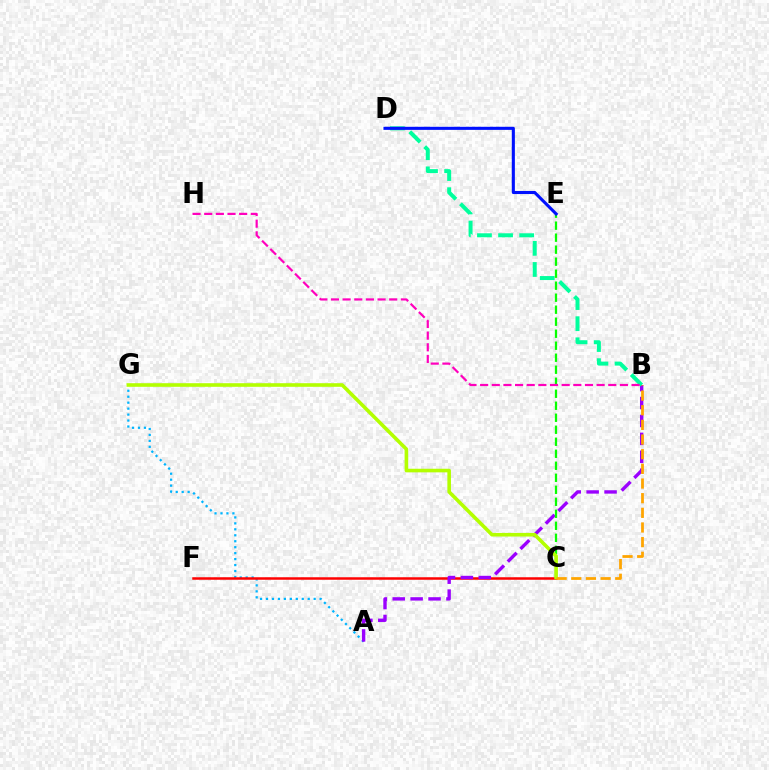{('A', 'G'): [{'color': '#00b5ff', 'line_style': 'dotted', 'thickness': 1.62}], ('C', 'F'): [{'color': '#ff0000', 'line_style': 'solid', 'thickness': 1.8}], ('A', 'B'): [{'color': '#9b00ff', 'line_style': 'dashed', 'thickness': 2.43}], ('B', 'D'): [{'color': '#00ff9d', 'line_style': 'dashed', 'thickness': 2.87}], ('C', 'E'): [{'color': '#08ff00', 'line_style': 'dashed', 'thickness': 1.63}], ('C', 'G'): [{'color': '#b3ff00', 'line_style': 'solid', 'thickness': 2.59}], ('B', 'H'): [{'color': '#ff00bd', 'line_style': 'dashed', 'thickness': 1.58}], ('D', 'E'): [{'color': '#0010ff', 'line_style': 'solid', 'thickness': 2.22}], ('B', 'C'): [{'color': '#ffa500', 'line_style': 'dashed', 'thickness': 1.99}]}